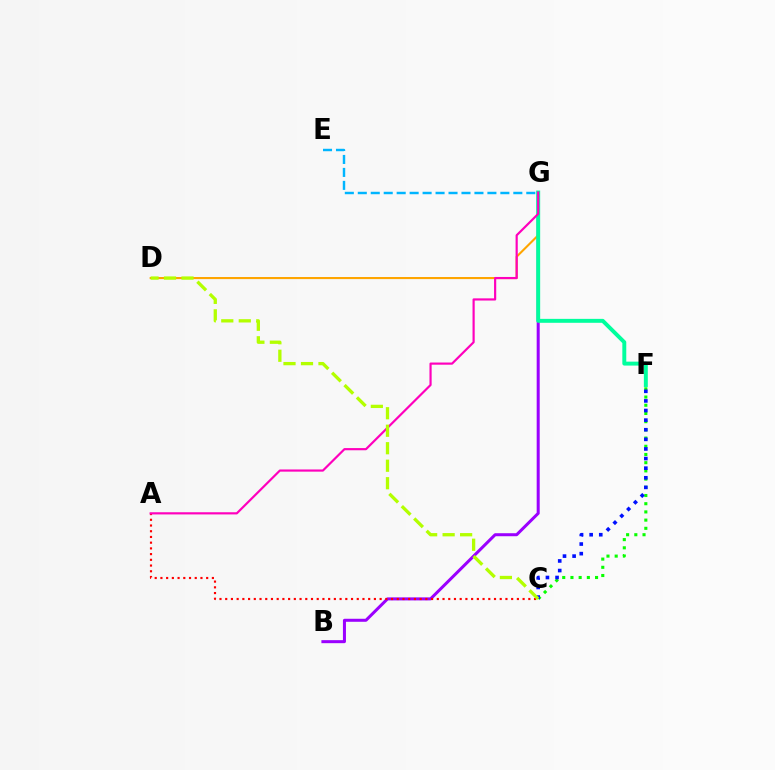{('C', 'F'): [{'color': '#08ff00', 'line_style': 'dotted', 'thickness': 2.23}, {'color': '#0010ff', 'line_style': 'dotted', 'thickness': 2.61}], ('B', 'G'): [{'color': '#9b00ff', 'line_style': 'solid', 'thickness': 2.17}], ('A', 'C'): [{'color': '#ff0000', 'line_style': 'dotted', 'thickness': 1.55}], ('D', 'G'): [{'color': '#ffa500', 'line_style': 'solid', 'thickness': 1.51}], ('F', 'G'): [{'color': '#00ff9d', 'line_style': 'solid', 'thickness': 2.83}], ('A', 'G'): [{'color': '#ff00bd', 'line_style': 'solid', 'thickness': 1.57}], ('C', 'D'): [{'color': '#b3ff00', 'line_style': 'dashed', 'thickness': 2.38}], ('E', 'G'): [{'color': '#00b5ff', 'line_style': 'dashed', 'thickness': 1.76}]}